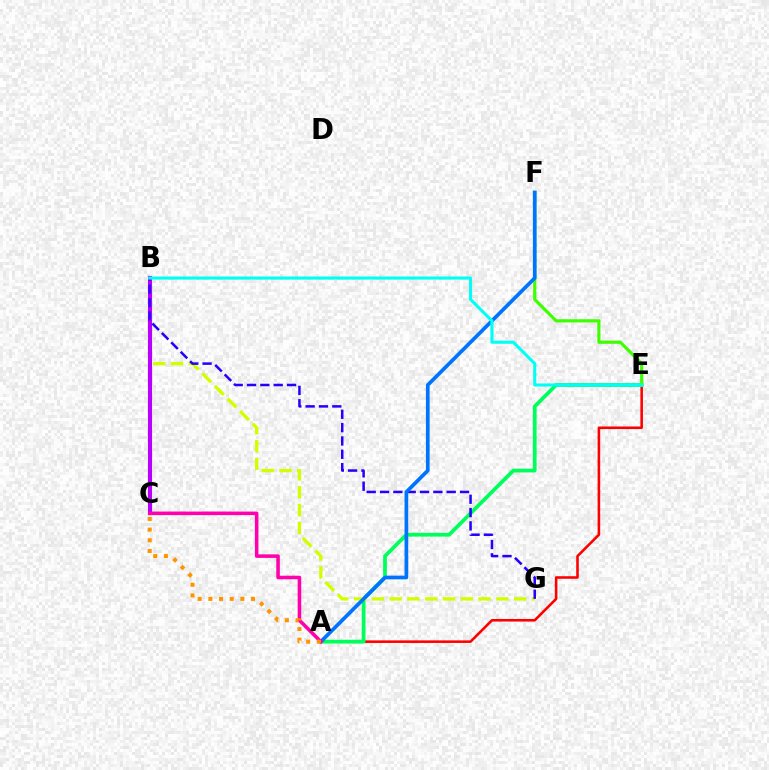{('A', 'E'): [{'color': '#ff0000', 'line_style': 'solid', 'thickness': 1.86}, {'color': '#00ff5c', 'line_style': 'solid', 'thickness': 2.7}], ('B', 'G'): [{'color': '#d1ff00', 'line_style': 'dashed', 'thickness': 2.42}, {'color': '#2500ff', 'line_style': 'dashed', 'thickness': 1.81}], ('B', 'C'): [{'color': '#b900ff', 'line_style': 'solid', 'thickness': 2.98}], ('E', 'F'): [{'color': '#3dff00', 'line_style': 'solid', 'thickness': 2.28}], ('A', 'F'): [{'color': '#0074ff', 'line_style': 'solid', 'thickness': 2.67}], ('A', 'C'): [{'color': '#ff00ac', 'line_style': 'solid', 'thickness': 2.56}, {'color': '#ff9400', 'line_style': 'dotted', 'thickness': 2.9}], ('B', 'E'): [{'color': '#00fff6', 'line_style': 'solid', 'thickness': 2.22}]}